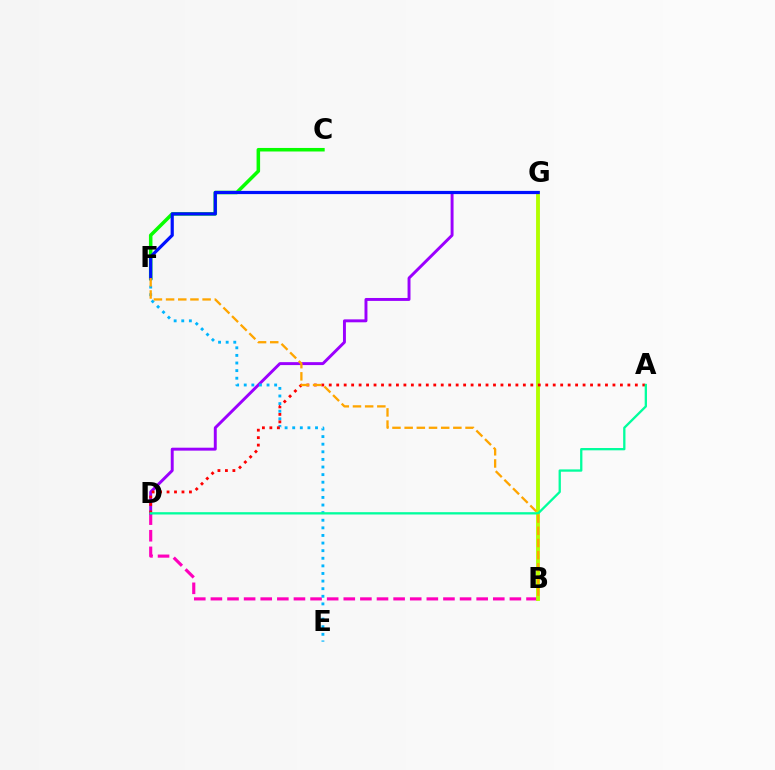{('B', 'D'): [{'color': '#ff00bd', 'line_style': 'dashed', 'thickness': 2.26}], ('D', 'G'): [{'color': '#9b00ff', 'line_style': 'solid', 'thickness': 2.11}], ('B', 'G'): [{'color': '#b3ff00', 'line_style': 'solid', 'thickness': 2.78}], ('E', 'F'): [{'color': '#00b5ff', 'line_style': 'dotted', 'thickness': 2.07}], ('C', 'F'): [{'color': '#08ff00', 'line_style': 'solid', 'thickness': 2.54}], ('F', 'G'): [{'color': '#0010ff', 'line_style': 'solid', 'thickness': 2.3}], ('A', 'D'): [{'color': '#ff0000', 'line_style': 'dotted', 'thickness': 2.03}, {'color': '#00ff9d', 'line_style': 'solid', 'thickness': 1.66}], ('B', 'F'): [{'color': '#ffa500', 'line_style': 'dashed', 'thickness': 1.65}]}